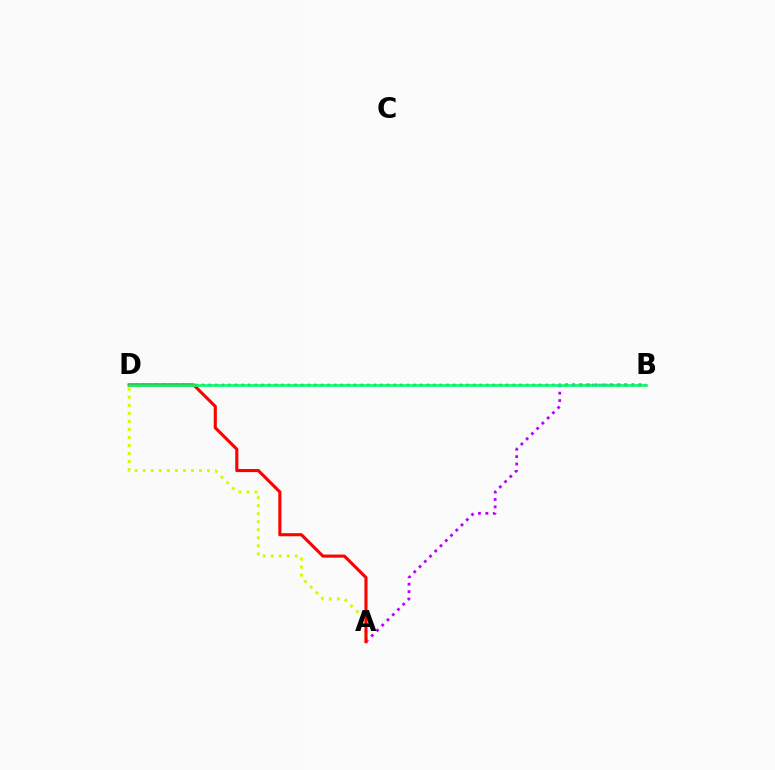{('A', 'B'): [{'color': '#b900ff', 'line_style': 'dotted', 'thickness': 2.01}], ('A', 'D'): [{'color': '#d1ff00', 'line_style': 'dotted', 'thickness': 2.18}, {'color': '#ff0000', 'line_style': 'solid', 'thickness': 2.23}], ('B', 'D'): [{'color': '#0074ff', 'line_style': 'dotted', 'thickness': 1.8}, {'color': '#00ff5c', 'line_style': 'solid', 'thickness': 1.87}]}